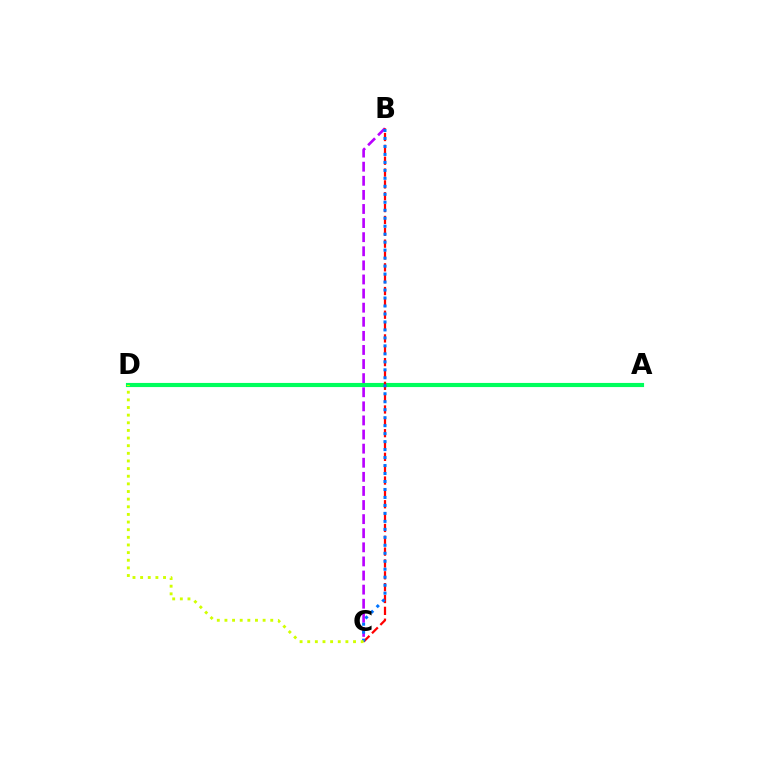{('A', 'D'): [{'color': '#00ff5c', 'line_style': 'solid', 'thickness': 2.97}], ('B', 'C'): [{'color': '#b900ff', 'line_style': 'dashed', 'thickness': 1.92}, {'color': '#ff0000', 'line_style': 'dashed', 'thickness': 1.61}, {'color': '#0074ff', 'line_style': 'dotted', 'thickness': 2.17}], ('C', 'D'): [{'color': '#d1ff00', 'line_style': 'dotted', 'thickness': 2.07}]}